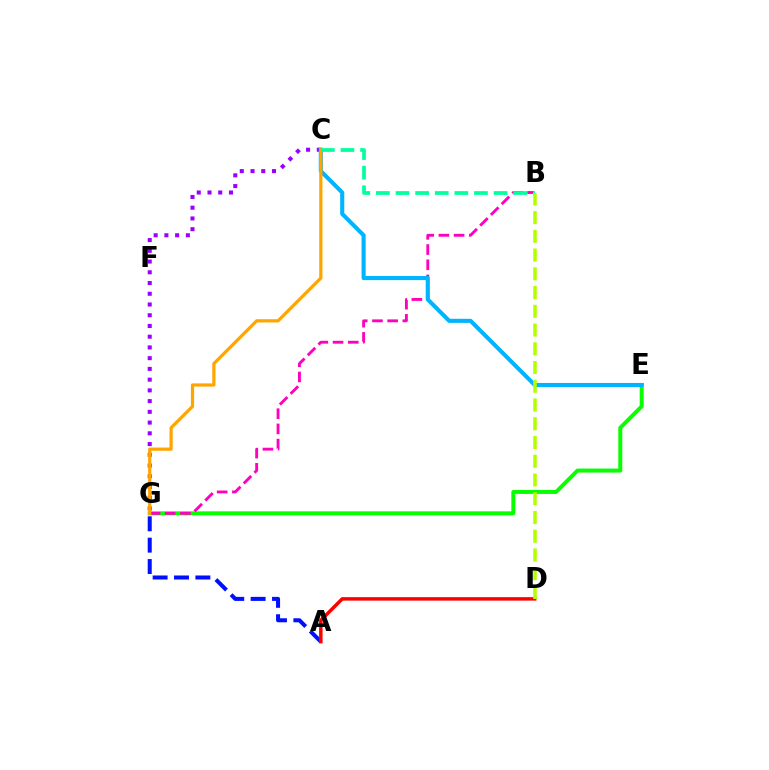{('A', 'G'): [{'color': '#0010ff', 'line_style': 'dashed', 'thickness': 2.9}], ('A', 'D'): [{'color': '#ff0000', 'line_style': 'solid', 'thickness': 2.51}], ('C', 'G'): [{'color': '#9b00ff', 'line_style': 'dotted', 'thickness': 2.92}, {'color': '#ffa500', 'line_style': 'solid', 'thickness': 2.32}], ('E', 'G'): [{'color': '#08ff00', 'line_style': 'solid', 'thickness': 2.86}], ('B', 'G'): [{'color': '#ff00bd', 'line_style': 'dashed', 'thickness': 2.06}], ('C', 'E'): [{'color': '#00b5ff', 'line_style': 'solid', 'thickness': 2.95}], ('B', 'C'): [{'color': '#00ff9d', 'line_style': 'dashed', 'thickness': 2.66}], ('B', 'D'): [{'color': '#b3ff00', 'line_style': 'dashed', 'thickness': 2.55}]}